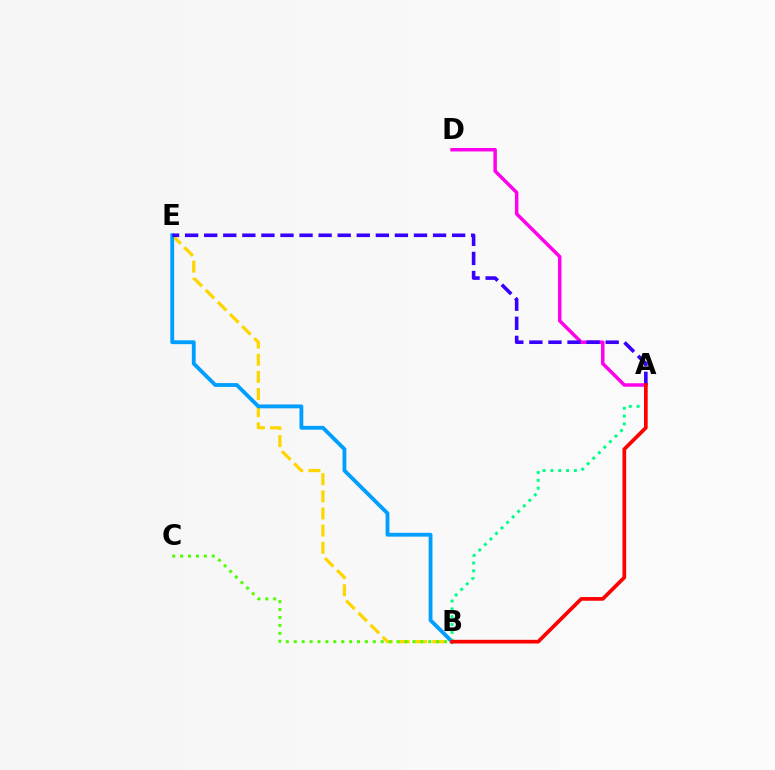{('A', 'D'): [{'color': '#ff00ed', 'line_style': 'solid', 'thickness': 2.5}], ('B', 'E'): [{'color': '#ffd500', 'line_style': 'dashed', 'thickness': 2.33}, {'color': '#009eff', 'line_style': 'solid', 'thickness': 2.76}], ('B', 'C'): [{'color': '#4fff00', 'line_style': 'dotted', 'thickness': 2.15}], ('A', 'E'): [{'color': '#3700ff', 'line_style': 'dashed', 'thickness': 2.59}], ('A', 'B'): [{'color': '#00ff86', 'line_style': 'dotted', 'thickness': 2.13}, {'color': '#ff0000', 'line_style': 'solid', 'thickness': 2.66}]}